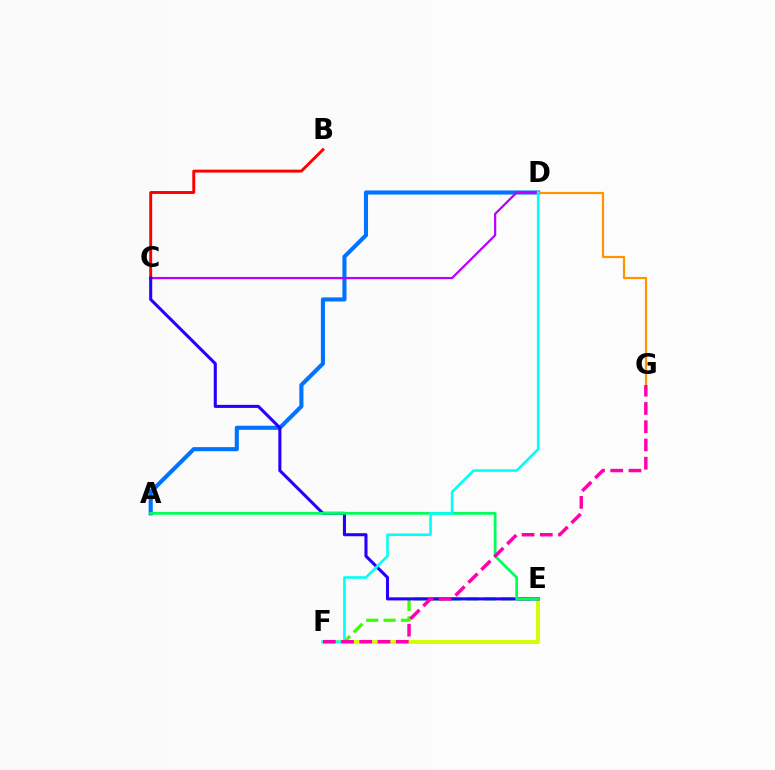{('A', 'D'): [{'color': '#0074ff', 'line_style': 'solid', 'thickness': 2.95}], ('C', 'D'): [{'color': '#b900ff', 'line_style': 'solid', 'thickness': 1.61}], ('E', 'F'): [{'color': '#3dff00', 'line_style': 'dashed', 'thickness': 2.36}, {'color': '#d1ff00', 'line_style': 'solid', 'thickness': 2.79}], ('B', 'C'): [{'color': '#ff0000', 'line_style': 'solid', 'thickness': 2.1}], ('C', 'E'): [{'color': '#2500ff', 'line_style': 'solid', 'thickness': 2.21}], ('D', 'G'): [{'color': '#ff9400', 'line_style': 'solid', 'thickness': 1.58}], ('A', 'E'): [{'color': '#00ff5c', 'line_style': 'solid', 'thickness': 2.0}], ('D', 'F'): [{'color': '#00fff6', 'line_style': 'solid', 'thickness': 1.86}], ('F', 'G'): [{'color': '#ff00ac', 'line_style': 'dashed', 'thickness': 2.48}]}